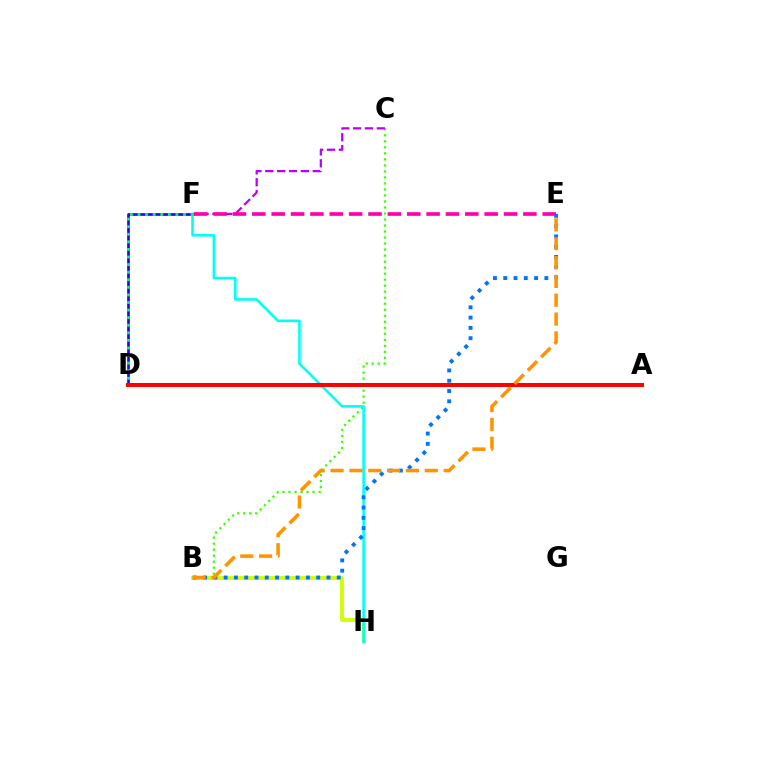{('B', 'C'): [{'color': '#3dff00', 'line_style': 'dotted', 'thickness': 1.63}], ('C', 'F'): [{'color': '#b900ff', 'line_style': 'dashed', 'thickness': 1.61}], ('D', 'F'): [{'color': '#2500ff', 'line_style': 'solid', 'thickness': 1.93}, {'color': '#00ff5c', 'line_style': 'dotted', 'thickness': 2.06}], ('B', 'H'): [{'color': '#d1ff00', 'line_style': 'solid', 'thickness': 2.76}], ('F', 'H'): [{'color': '#00fff6', 'line_style': 'solid', 'thickness': 1.87}], ('A', 'D'): [{'color': '#ff0000', 'line_style': 'solid', 'thickness': 2.89}], ('B', 'E'): [{'color': '#0074ff', 'line_style': 'dotted', 'thickness': 2.79}, {'color': '#ff9400', 'line_style': 'dashed', 'thickness': 2.56}], ('E', 'F'): [{'color': '#ff00ac', 'line_style': 'dashed', 'thickness': 2.63}]}